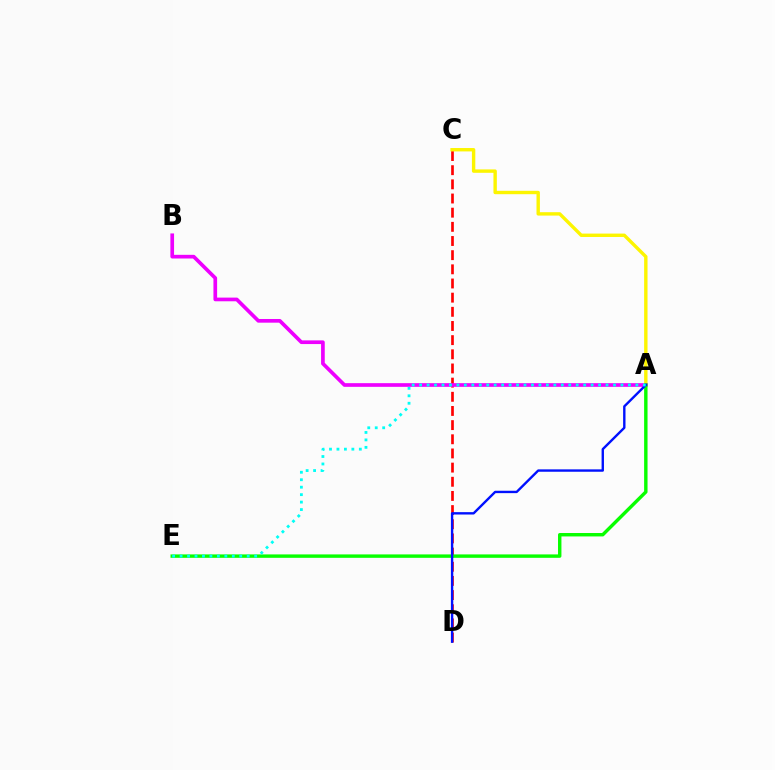{('C', 'D'): [{'color': '#ff0000', 'line_style': 'dashed', 'thickness': 1.92}], ('A', 'C'): [{'color': '#fcf500', 'line_style': 'solid', 'thickness': 2.45}], ('A', 'B'): [{'color': '#ee00ff', 'line_style': 'solid', 'thickness': 2.65}], ('A', 'E'): [{'color': '#08ff00', 'line_style': 'solid', 'thickness': 2.46}, {'color': '#00fff6', 'line_style': 'dotted', 'thickness': 2.03}], ('A', 'D'): [{'color': '#0010ff', 'line_style': 'solid', 'thickness': 1.71}]}